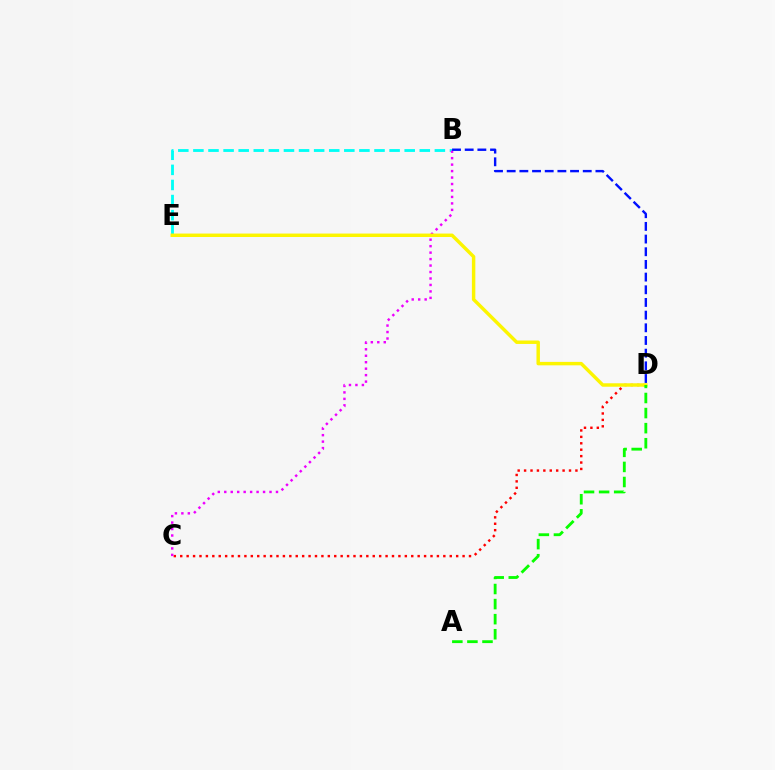{('B', 'E'): [{'color': '#00fff6', 'line_style': 'dashed', 'thickness': 2.05}], ('C', 'D'): [{'color': '#ff0000', 'line_style': 'dotted', 'thickness': 1.74}], ('B', 'C'): [{'color': '#ee00ff', 'line_style': 'dotted', 'thickness': 1.76}], ('B', 'D'): [{'color': '#0010ff', 'line_style': 'dashed', 'thickness': 1.72}], ('D', 'E'): [{'color': '#fcf500', 'line_style': 'solid', 'thickness': 2.48}], ('A', 'D'): [{'color': '#08ff00', 'line_style': 'dashed', 'thickness': 2.05}]}